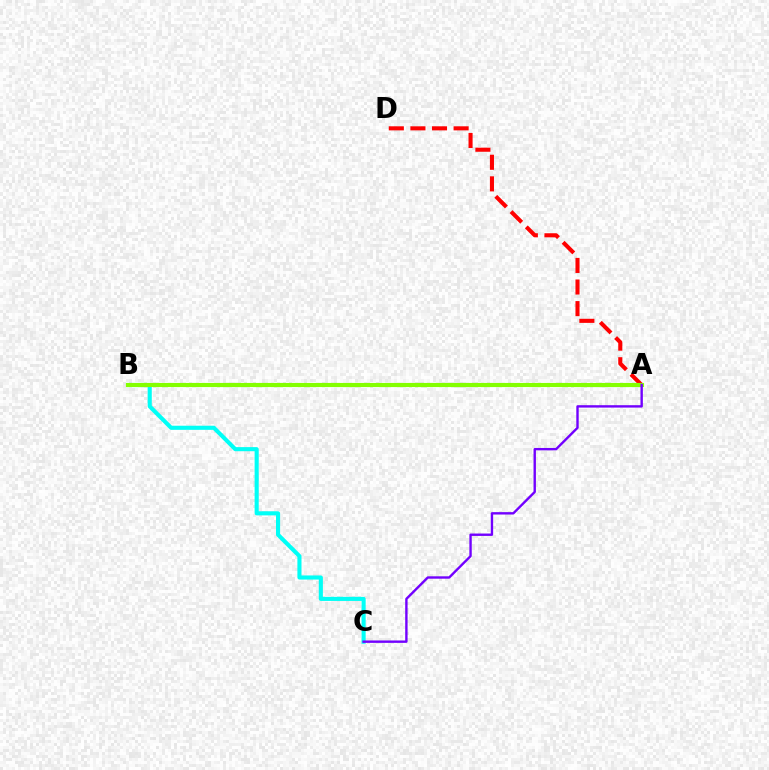{('B', 'C'): [{'color': '#00fff6', 'line_style': 'solid', 'thickness': 2.95}], ('A', 'D'): [{'color': '#ff0000', 'line_style': 'dashed', 'thickness': 2.93}], ('A', 'B'): [{'color': '#84ff00', 'line_style': 'solid', 'thickness': 2.98}], ('A', 'C'): [{'color': '#7200ff', 'line_style': 'solid', 'thickness': 1.72}]}